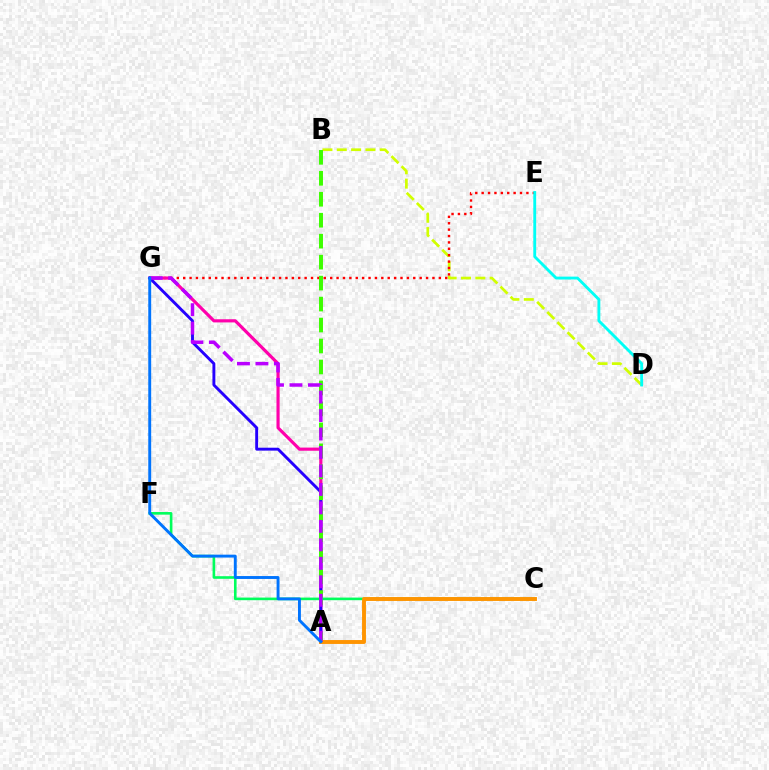{('B', 'D'): [{'color': '#d1ff00', 'line_style': 'dashed', 'thickness': 1.95}], ('E', 'G'): [{'color': '#ff0000', 'line_style': 'dotted', 'thickness': 1.74}], ('A', 'G'): [{'color': '#ff00ac', 'line_style': 'solid', 'thickness': 2.27}, {'color': '#2500ff', 'line_style': 'solid', 'thickness': 2.09}, {'color': '#b900ff', 'line_style': 'dashed', 'thickness': 2.51}, {'color': '#0074ff', 'line_style': 'solid', 'thickness': 2.09}], ('D', 'E'): [{'color': '#00fff6', 'line_style': 'solid', 'thickness': 2.06}], ('A', 'B'): [{'color': '#3dff00', 'line_style': 'dashed', 'thickness': 2.85}], ('C', 'F'): [{'color': '#00ff5c', 'line_style': 'solid', 'thickness': 1.89}], ('A', 'C'): [{'color': '#ff9400', 'line_style': 'solid', 'thickness': 2.81}]}